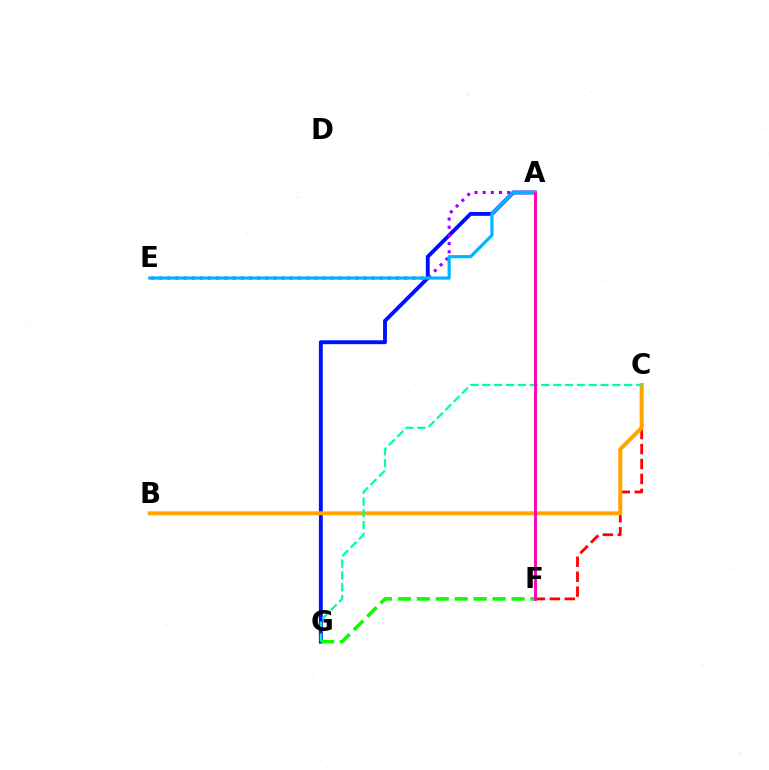{('A', 'G'): [{'color': '#0010ff', 'line_style': 'solid', 'thickness': 2.8}], ('F', 'G'): [{'color': '#08ff00', 'line_style': 'dashed', 'thickness': 2.57}], ('C', 'F'): [{'color': '#ff0000', 'line_style': 'dashed', 'thickness': 2.03}], ('A', 'E'): [{'color': '#9b00ff', 'line_style': 'dotted', 'thickness': 2.22}, {'color': '#00b5ff', 'line_style': 'solid', 'thickness': 2.28}], ('A', 'F'): [{'color': '#b3ff00', 'line_style': 'solid', 'thickness': 1.58}, {'color': '#ff00bd', 'line_style': 'solid', 'thickness': 2.08}], ('B', 'C'): [{'color': '#ffa500', 'line_style': 'solid', 'thickness': 2.88}], ('C', 'G'): [{'color': '#00ff9d', 'line_style': 'dashed', 'thickness': 1.61}]}